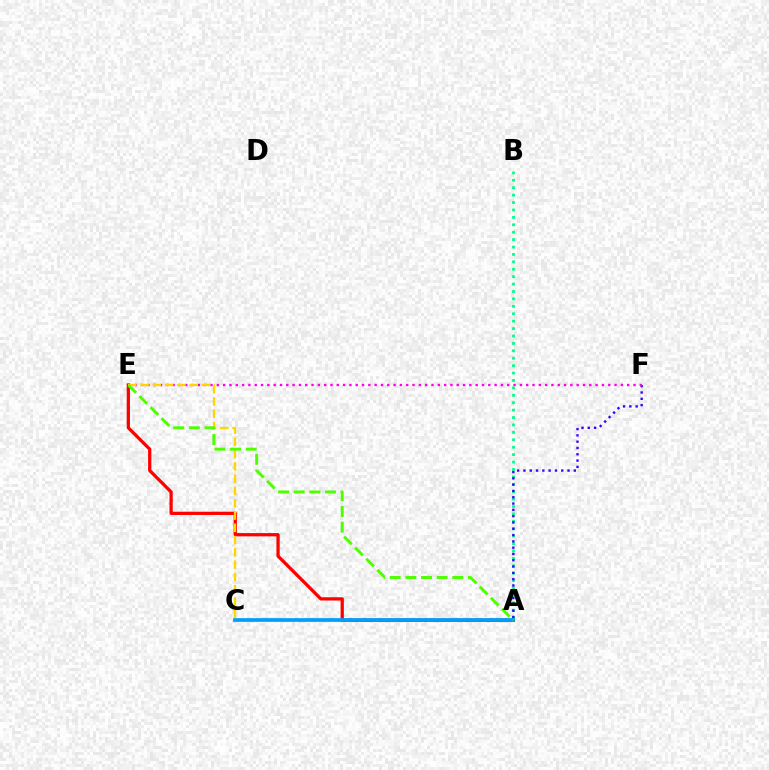{('A', 'E'): [{'color': '#ff0000', 'line_style': 'solid', 'thickness': 2.36}, {'color': '#4fff00', 'line_style': 'dashed', 'thickness': 2.13}], ('A', 'B'): [{'color': '#00ff86', 'line_style': 'dotted', 'thickness': 2.01}], ('A', 'F'): [{'color': '#3700ff', 'line_style': 'dotted', 'thickness': 1.71}], ('E', 'F'): [{'color': '#ff00ed', 'line_style': 'dotted', 'thickness': 1.72}], ('C', 'E'): [{'color': '#ffd500', 'line_style': 'dashed', 'thickness': 1.67}], ('A', 'C'): [{'color': '#009eff', 'line_style': 'solid', 'thickness': 2.67}]}